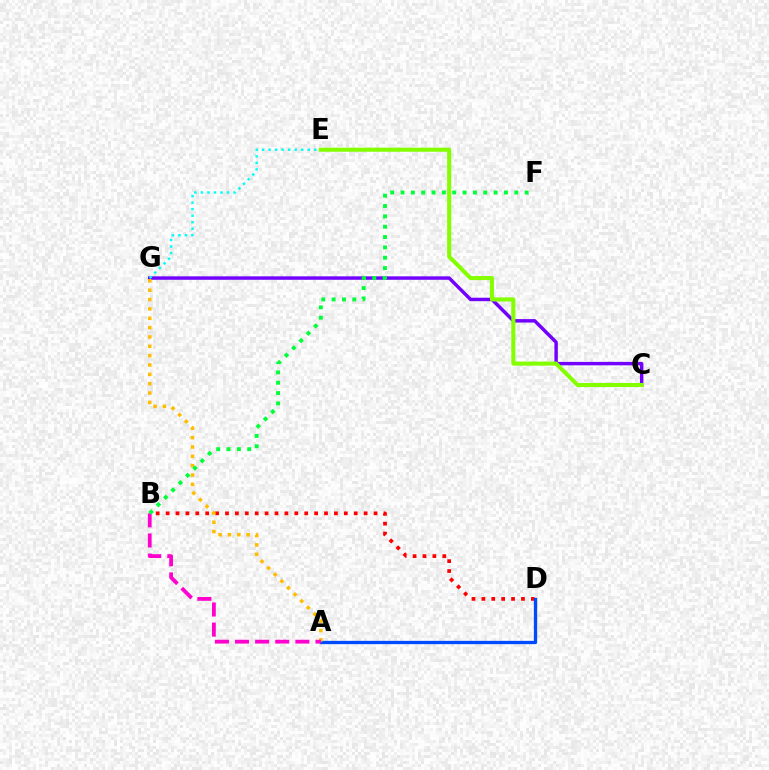{('B', 'D'): [{'color': '#ff0000', 'line_style': 'dotted', 'thickness': 2.69}], ('A', 'D'): [{'color': '#004bff', 'line_style': 'solid', 'thickness': 2.37}], ('C', 'G'): [{'color': '#7200ff', 'line_style': 'solid', 'thickness': 2.48}], ('A', 'G'): [{'color': '#ffbd00', 'line_style': 'dotted', 'thickness': 2.54}], ('A', 'B'): [{'color': '#ff00cf', 'line_style': 'dashed', 'thickness': 2.73}], ('B', 'F'): [{'color': '#00ff39', 'line_style': 'dotted', 'thickness': 2.81}], ('E', 'G'): [{'color': '#00fff6', 'line_style': 'dotted', 'thickness': 1.77}], ('C', 'E'): [{'color': '#84ff00', 'line_style': 'solid', 'thickness': 2.93}]}